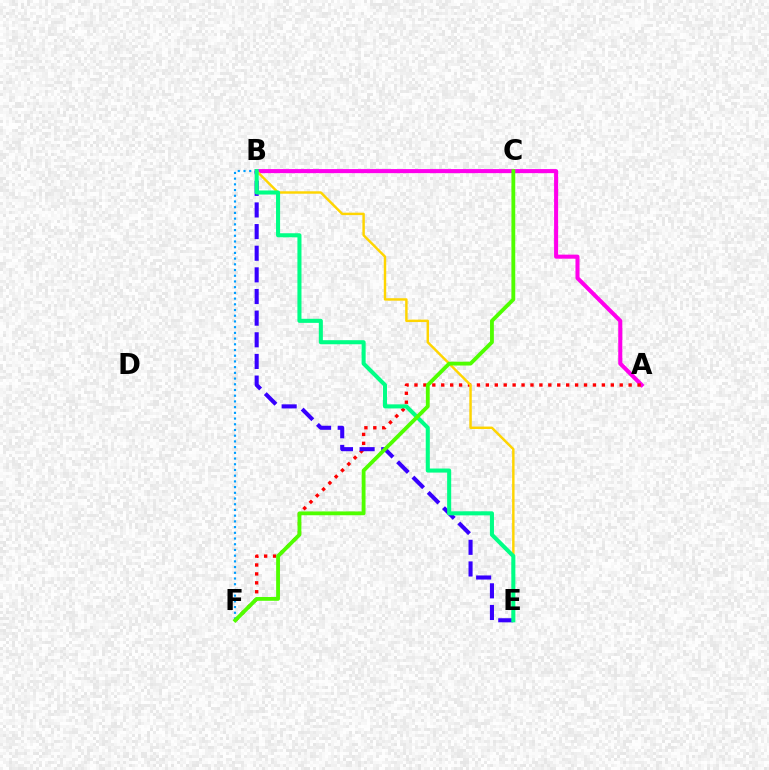{('A', 'B'): [{'color': '#ff00ed', 'line_style': 'solid', 'thickness': 2.92}], ('A', 'F'): [{'color': '#ff0000', 'line_style': 'dotted', 'thickness': 2.42}], ('B', 'E'): [{'color': '#3700ff', 'line_style': 'dashed', 'thickness': 2.94}, {'color': '#ffd500', 'line_style': 'solid', 'thickness': 1.76}, {'color': '#00ff86', 'line_style': 'solid', 'thickness': 2.92}], ('B', 'F'): [{'color': '#009eff', 'line_style': 'dotted', 'thickness': 1.55}], ('C', 'F'): [{'color': '#4fff00', 'line_style': 'solid', 'thickness': 2.75}]}